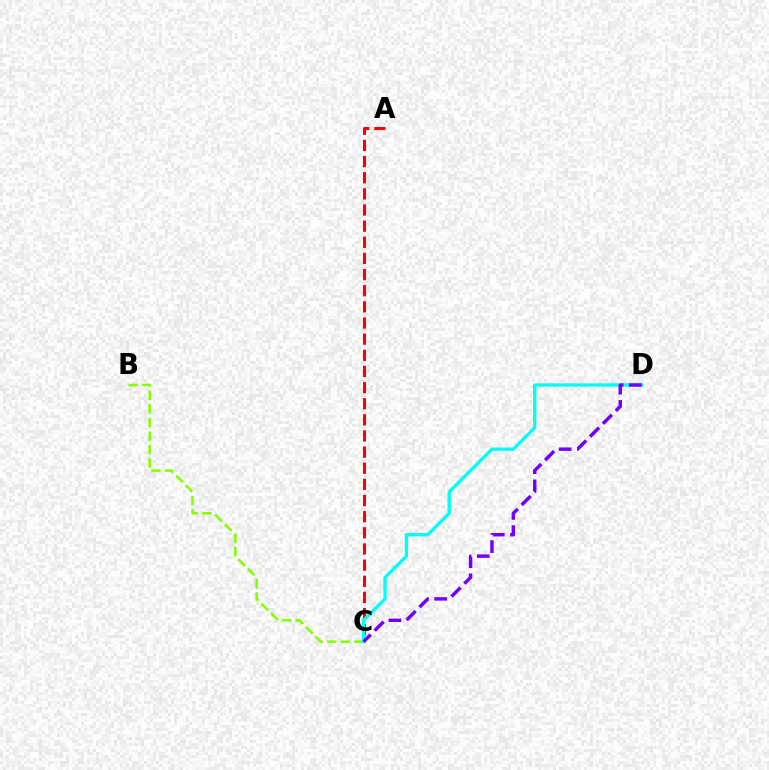{('A', 'C'): [{'color': '#ff0000', 'line_style': 'dashed', 'thickness': 2.19}], ('B', 'C'): [{'color': '#84ff00', 'line_style': 'dashed', 'thickness': 1.84}], ('C', 'D'): [{'color': '#00fff6', 'line_style': 'solid', 'thickness': 2.39}, {'color': '#7200ff', 'line_style': 'dashed', 'thickness': 2.47}]}